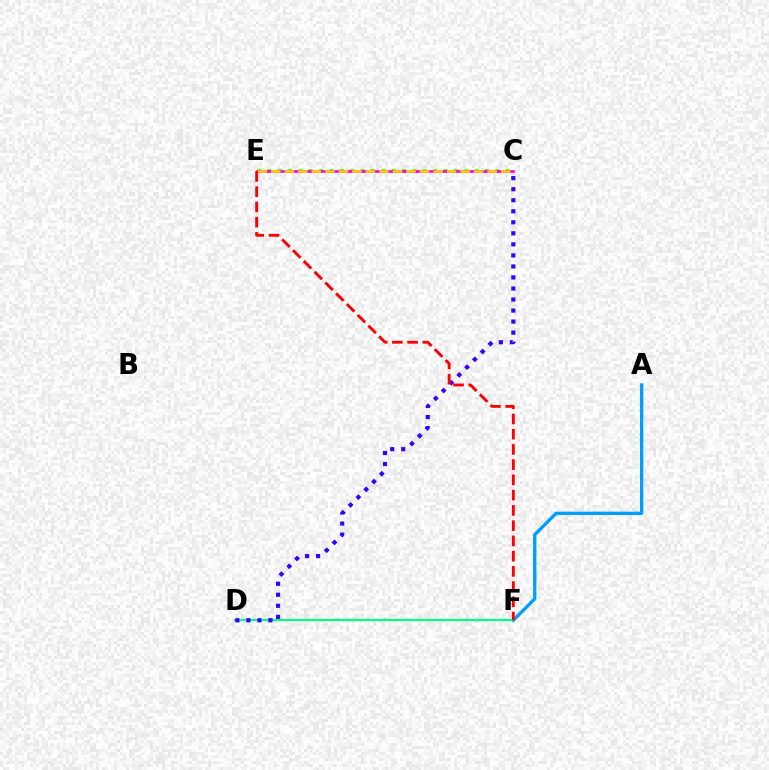{('A', 'F'): [{'color': '#009eff', 'line_style': 'solid', 'thickness': 2.39}], ('C', 'E'): [{'color': '#4fff00', 'line_style': 'dotted', 'thickness': 2.82}, {'color': '#ff00ed', 'line_style': 'solid', 'thickness': 1.93}, {'color': '#ffd500', 'line_style': 'dashed', 'thickness': 1.84}], ('D', 'F'): [{'color': '#00ff86', 'line_style': 'solid', 'thickness': 1.59}], ('C', 'D'): [{'color': '#3700ff', 'line_style': 'dotted', 'thickness': 3.0}], ('E', 'F'): [{'color': '#ff0000', 'line_style': 'dashed', 'thickness': 2.07}]}